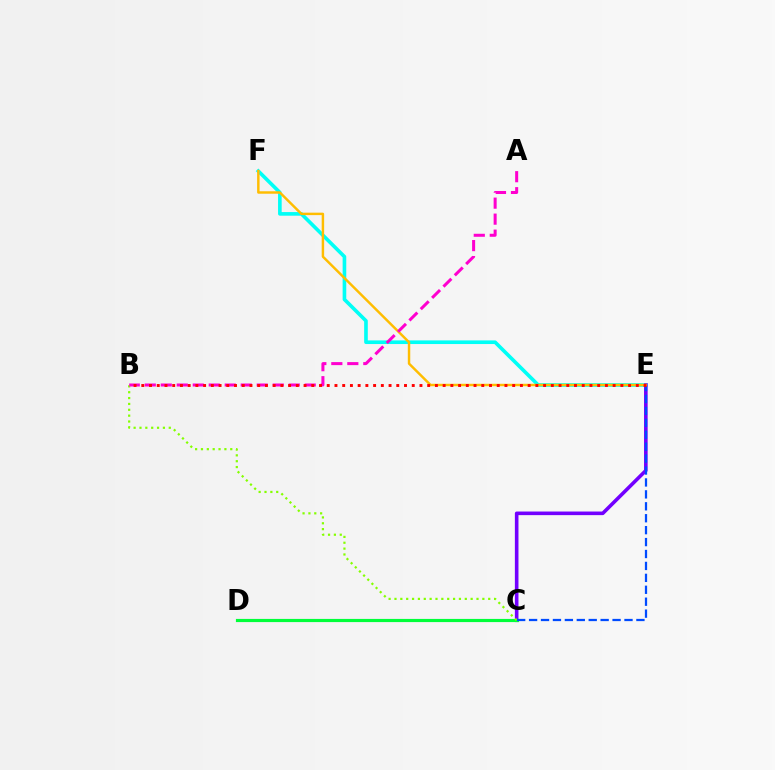{('E', 'F'): [{'color': '#00fff6', 'line_style': 'solid', 'thickness': 2.61}, {'color': '#ffbd00', 'line_style': 'solid', 'thickness': 1.76}], ('C', 'E'): [{'color': '#7200ff', 'line_style': 'solid', 'thickness': 2.59}, {'color': '#004bff', 'line_style': 'dashed', 'thickness': 1.62}], ('C', 'D'): [{'color': '#00ff39', 'line_style': 'solid', 'thickness': 2.28}], ('B', 'C'): [{'color': '#84ff00', 'line_style': 'dotted', 'thickness': 1.59}], ('A', 'B'): [{'color': '#ff00cf', 'line_style': 'dashed', 'thickness': 2.17}], ('B', 'E'): [{'color': '#ff0000', 'line_style': 'dotted', 'thickness': 2.1}]}